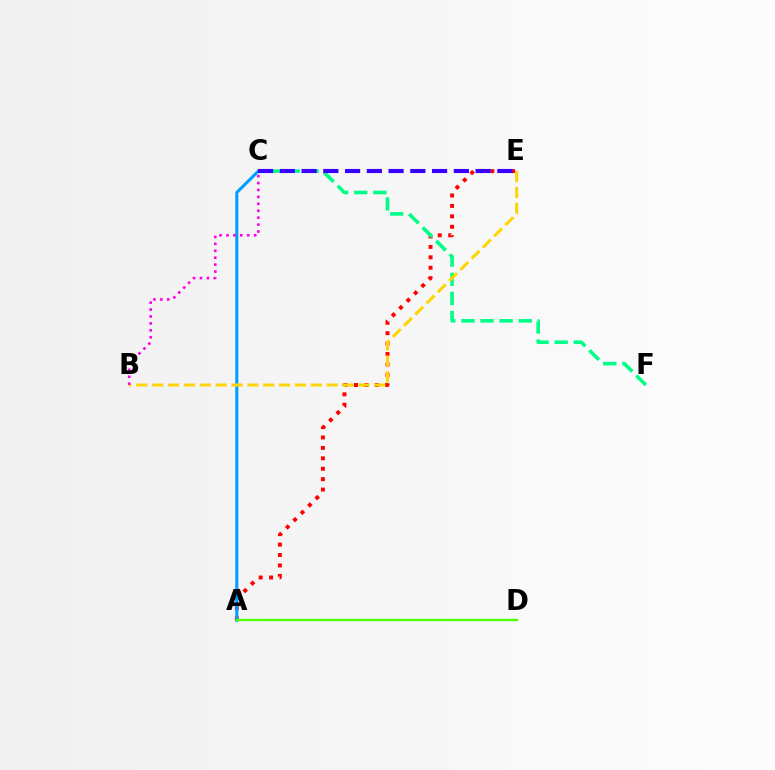{('A', 'E'): [{'color': '#ff0000', 'line_style': 'dotted', 'thickness': 2.83}], ('C', 'F'): [{'color': '#00ff86', 'line_style': 'dashed', 'thickness': 2.6}], ('A', 'C'): [{'color': '#009eff', 'line_style': 'solid', 'thickness': 2.2}], ('B', 'E'): [{'color': '#ffd500', 'line_style': 'dashed', 'thickness': 2.16}], ('C', 'E'): [{'color': '#3700ff', 'line_style': 'dashed', 'thickness': 2.95}], ('A', 'D'): [{'color': '#4fff00', 'line_style': 'solid', 'thickness': 1.71}], ('B', 'C'): [{'color': '#ff00ed', 'line_style': 'dotted', 'thickness': 1.88}]}